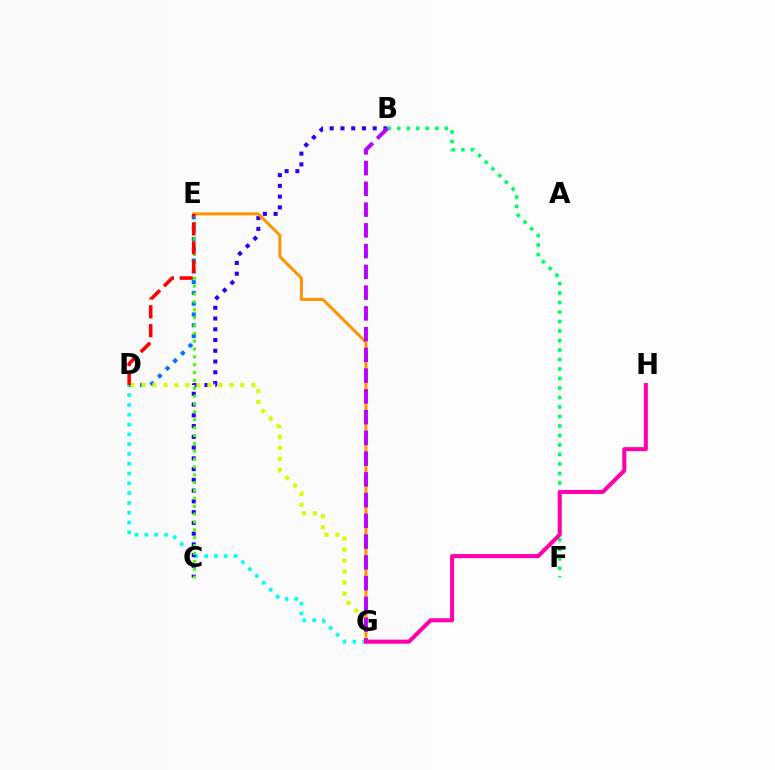{('D', 'G'): [{'color': '#00fff6', 'line_style': 'dotted', 'thickness': 2.66}, {'color': '#d1ff00', 'line_style': 'dotted', 'thickness': 2.98}], ('D', 'E'): [{'color': '#0074ff', 'line_style': 'dotted', 'thickness': 2.93}, {'color': '#ff0000', 'line_style': 'dashed', 'thickness': 2.57}], ('B', 'C'): [{'color': '#2500ff', 'line_style': 'dotted', 'thickness': 2.92}], ('E', 'G'): [{'color': '#ff9400', 'line_style': 'solid', 'thickness': 2.15}], ('C', 'E'): [{'color': '#3dff00', 'line_style': 'dotted', 'thickness': 2.14}], ('B', 'F'): [{'color': '#00ff5c', 'line_style': 'dotted', 'thickness': 2.58}], ('B', 'G'): [{'color': '#b900ff', 'line_style': 'dashed', 'thickness': 2.82}], ('G', 'H'): [{'color': '#ff00ac', 'line_style': 'solid', 'thickness': 2.91}]}